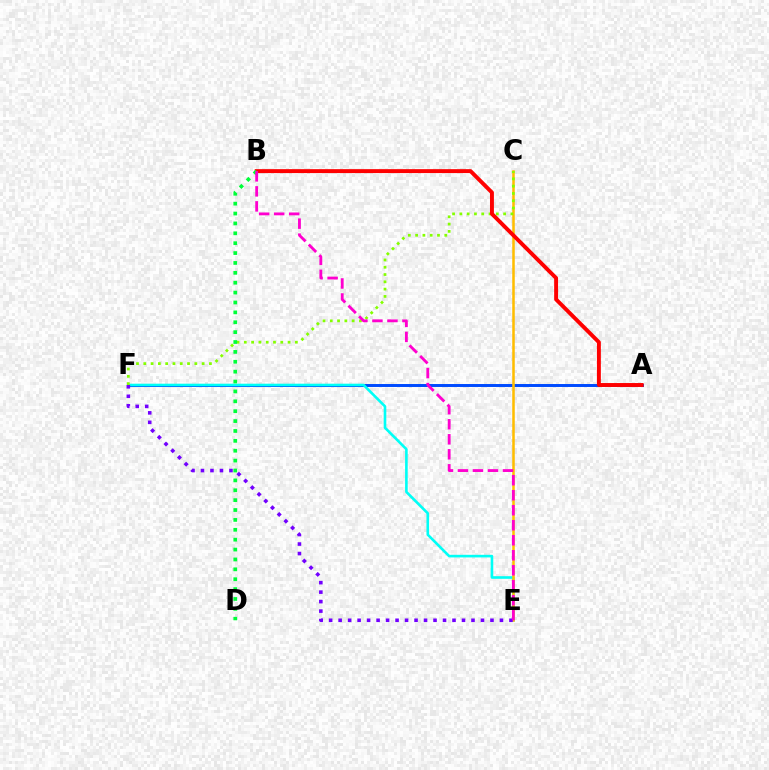{('A', 'F'): [{'color': '#004bff', 'line_style': 'solid', 'thickness': 2.13}], ('E', 'F'): [{'color': '#00fff6', 'line_style': 'solid', 'thickness': 1.88}, {'color': '#7200ff', 'line_style': 'dotted', 'thickness': 2.58}], ('C', 'E'): [{'color': '#ffbd00', 'line_style': 'solid', 'thickness': 1.82}], ('C', 'F'): [{'color': '#84ff00', 'line_style': 'dotted', 'thickness': 1.98}], ('A', 'B'): [{'color': '#ff0000', 'line_style': 'solid', 'thickness': 2.82}], ('B', 'D'): [{'color': '#00ff39', 'line_style': 'dotted', 'thickness': 2.69}], ('B', 'E'): [{'color': '#ff00cf', 'line_style': 'dashed', 'thickness': 2.04}]}